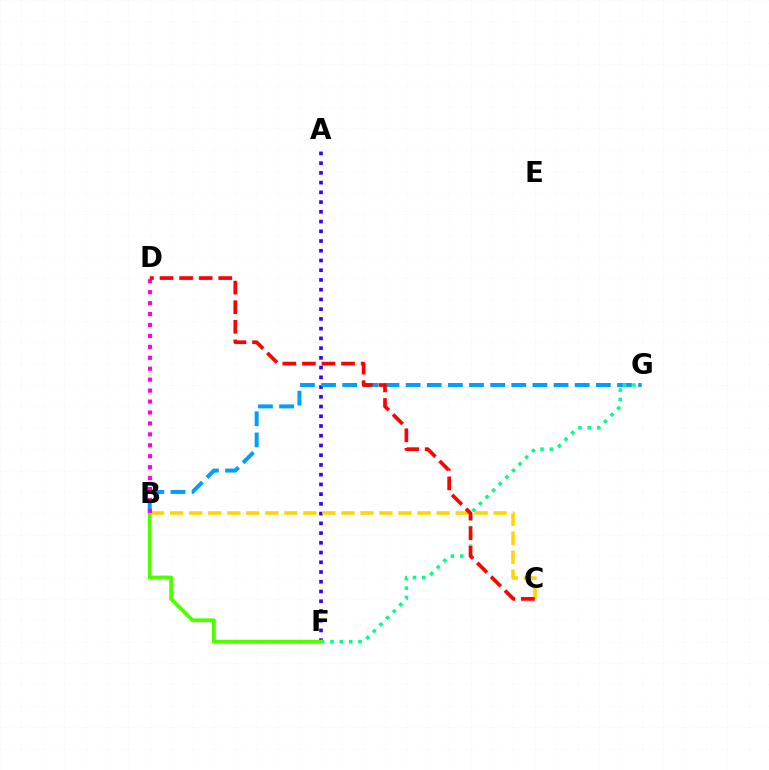{('A', 'F'): [{'color': '#3700ff', 'line_style': 'dotted', 'thickness': 2.64}], ('B', 'G'): [{'color': '#009eff', 'line_style': 'dashed', 'thickness': 2.87}], ('F', 'G'): [{'color': '#00ff86', 'line_style': 'dotted', 'thickness': 2.54}], ('B', 'F'): [{'color': '#4fff00', 'line_style': 'solid', 'thickness': 2.73}], ('B', 'C'): [{'color': '#ffd500', 'line_style': 'dashed', 'thickness': 2.59}], ('B', 'D'): [{'color': '#ff00ed', 'line_style': 'dotted', 'thickness': 2.97}], ('C', 'D'): [{'color': '#ff0000', 'line_style': 'dashed', 'thickness': 2.66}]}